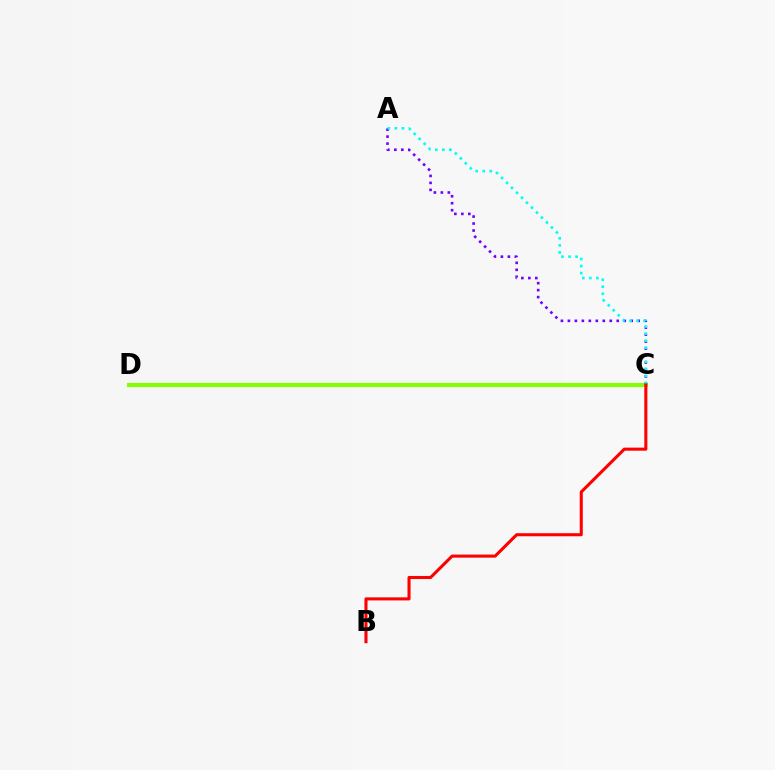{('C', 'D'): [{'color': '#84ff00', 'line_style': 'solid', 'thickness': 2.96}], ('A', 'C'): [{'color': '#7200ff', 'line_style': 'dotted', 'thickness': 1.9}, {'color': '#00fff6', 'line_style': 'dotted', 'thickness': 1.91}], ('B', 'C'): [{'color': '#ff0000', 'line_style': 'solid', 'thickness': 2.21}]}